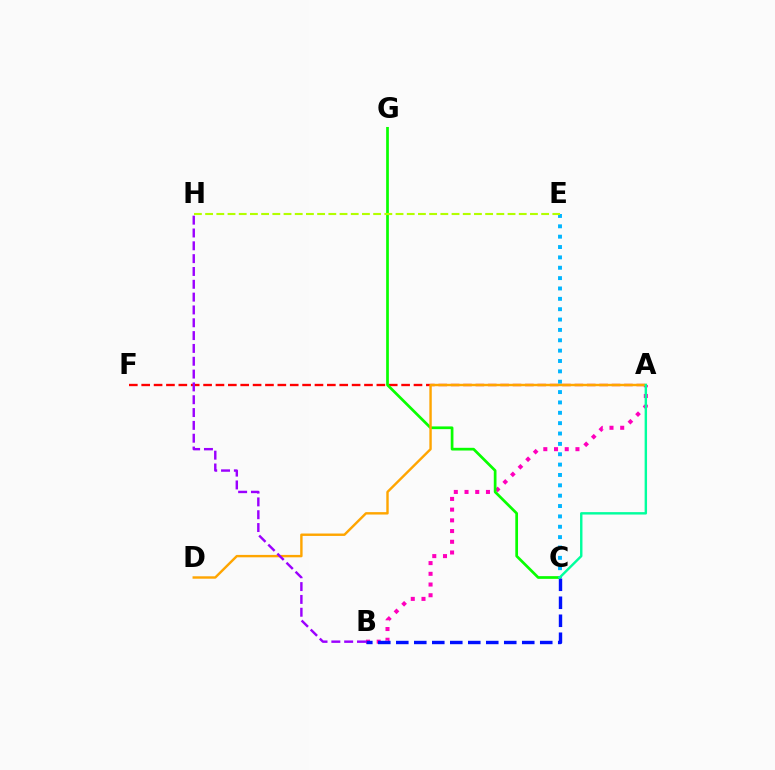{('A', 'B'): [{'color': '#ff00bd', 'line_style': 'dotted', 'thickness': 2.91}], ('A', 'F'): [{'color': '#ff0000', 'line_style': 'dashed', 'thickness': 1.68}], ('C', 'G'): [{'color': '#08ff00', 'line_style': 'solid', 'thickness': 1.96}], ('C', 'E'): [{'color': '#00b5ff', 'line_style': 'dotted', 'thickness': 2.81}], ('B', 'C'): [{'color': '#0010ff', 'line_style': 'dashed', 'thickness': 2.44}], ('A', 'D'): [{'color': '#ffa500', 'line_style': 'solid', 'thickness': 1.74}], ('A', 'C'): [{'color': '#00ff9d', 'line_style': 'solid', 'thickness': 1.74}], ('E', 'H'): [{'color': '#b3ff00', 'line_style': 'dashed', 'thickness': 1.52}], ('B', 'H'): [{'color': '#9b00ff', 'line_style': 'dashed', 'thickness': 1.74}]}